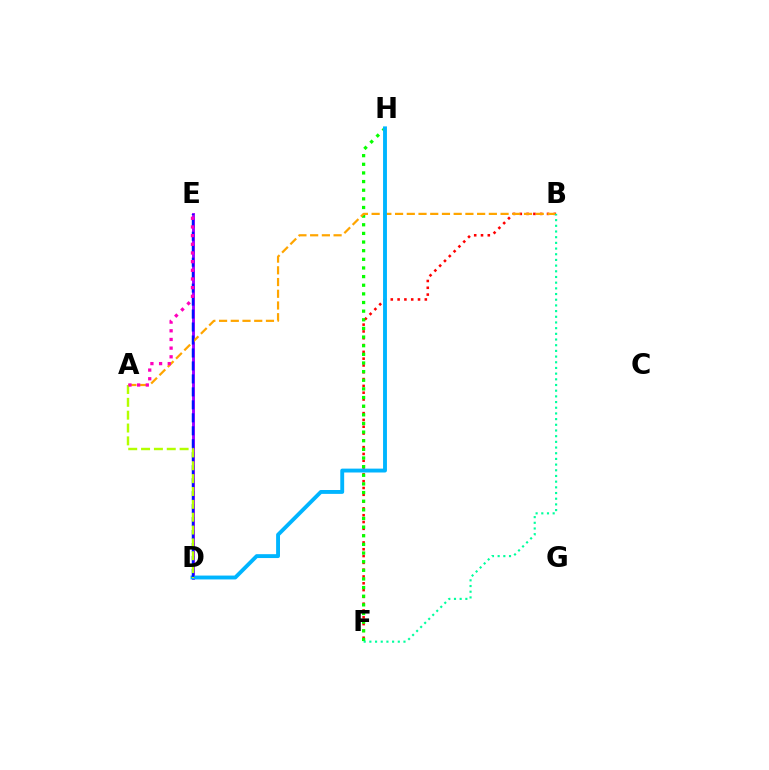{('D', 'E'): [{'color': '#9b00ff', 'line_style': 'solid', 'thickness': 2.08}, {'color': '#0010ff', 'line_style': 'dashed', 'thickness': 1.76}], ('B', 'F'): [{'color': '#ff0000', 'line_style': 'dotted', 'thickness': 1.85}, {'color': '#00ff9d', 'line_style': 'dotted', 'thickness': 1.54}], ('F', 'H'): [{'color': '#08ff00', 'line_style': 'dotted', 'thickness': 2.35}], ('A', 'B'): [{'color': '#ffa500', 'line_style': 'dashed', 'thickness': 1.59}], ('D', 'H'): [{'color': '#00b5ff', 'line_style': 'solid', 'thickness': 2.79}], ('A', 'D'): [{'color': '#b3ff00', 'line_style': 'dashed', 'thickness': 1.75}], ('A', 'E'): [{'color': '#ff00bd', 'line_style': 'dotted', 'thickness': 2.36}]}